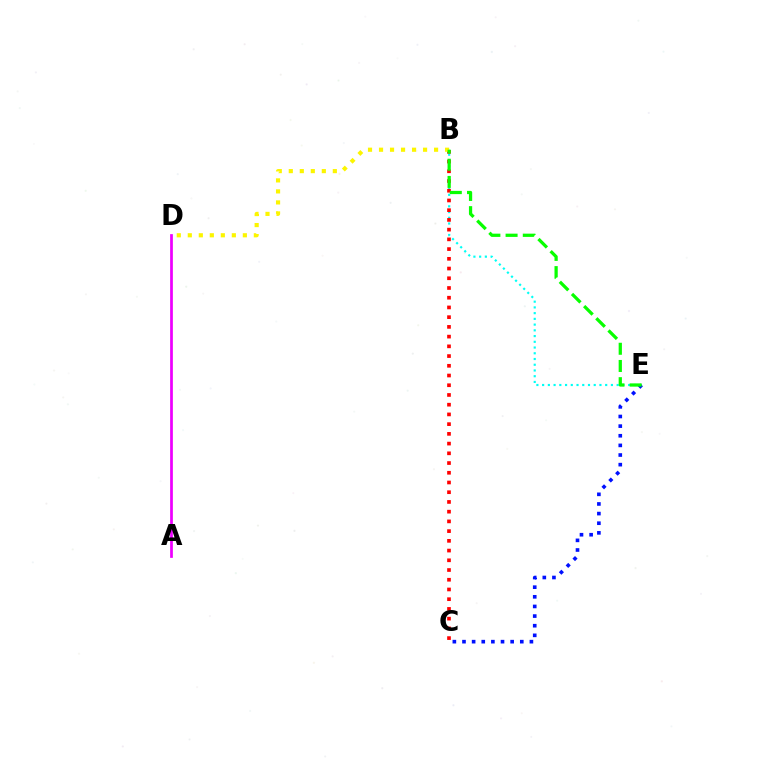{('B', 'E'): [{'color': '#00fff6', 'line_style': 'dotted', 'thickness': 1.56}, {'color': '#08ff00', 'line_style': 'dashed', 'thickness': 2.34}], ('B', 'C'): [{'color': '#ff0000', 'line_style': 'dotted', 'thickness': 2.64}], ('C', 'E'): [{'color': '#0010ff', 'line_style': 'dotted', 'thickness': 2.62}], ('B', 'D'): [{'color': '#fcf500', 'line_style': 'dotted', 'thickness': 2.99}], ('A', 'D'): [{'color': '#ee00ff', 'line_style': 'solid', 'thickness': 1.97}]}